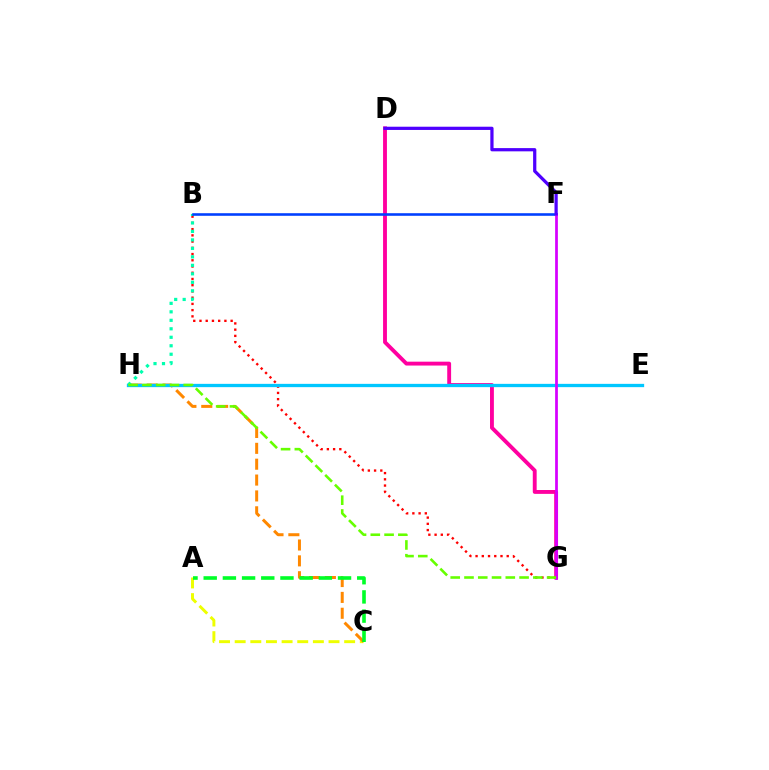{('A', 'C'): [{'color': '#eeff00', 'line_style': 'dashed', 'thickness': 2.12}, {'color': '#00ff27', 'line_style': 'dashed', 'thickness': 2.61}], ('C', 'H'): [{'color': '#ff8800', 'line_style': 'dashed', 'thickness': 2.16}], ('D', 'G'): [{'color': '#ff00a0', 'line_style': 'solid', 'thickness': 2.79}], ('B', 'G'): [{'color': '#ff0000', 'line_style': 'dotted', 'thickness': 1.69}], ('E', 'H'): [{'color': '#00c7ff', 'line_style': 'solid', 'thickness': 2.37}], ('B', 'H'): [{'color': '#00ffaf', 'line_style': 'dotted', 'thickness': 2.31}], ('B', 'F'): [{'color': '#003fff', 'line_style': 'solid', 'thickness': 1.86}], ('F', 'G'): [{'color': '#d600ff', 'line_style': 'solid', 'thickness': 1.97}], ('D', 'F'): [{'color': '#4f00ff', 'line_style': 'solid', 'thickness': 2.33}], ('G', 'H'): [{'color': '#66ff00', 'line_style': 'dashed', 'thickness': 1.87}]}